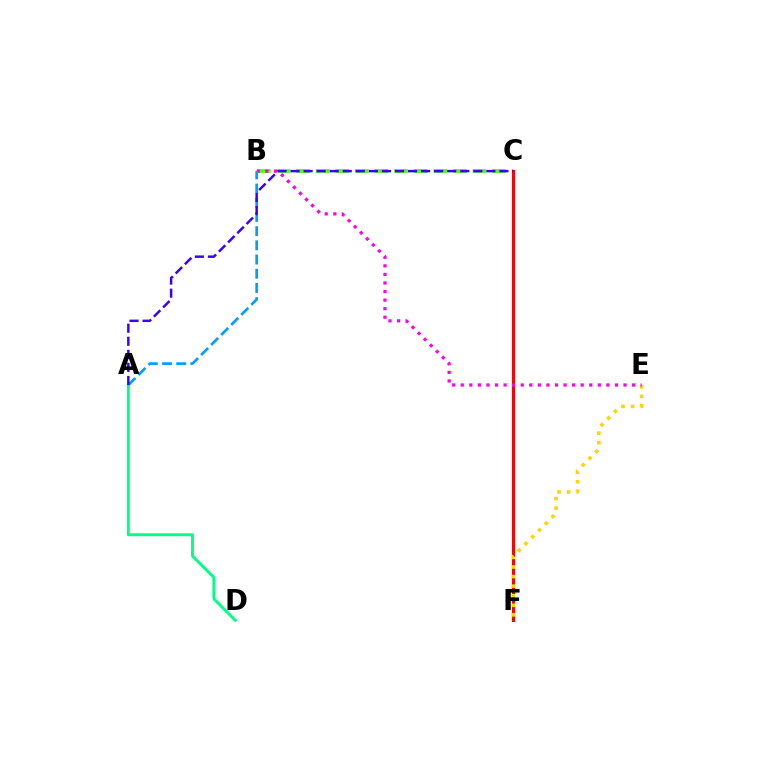{('B', 'C'): [{'color': '#4fff00', 'line_style': 'dashed', 'thickness': 2.66}], ('C', 'F'): [{'color': '#ff0000', 'line_style': 'solid', 'thickness': 2.22}], ('E', 'F'): [{'color': '#ffd500', 'line_style': 'dotted', 'thickness': 2.6}], ('B', 'E'): [{'color': '#ff00ed', 'line_style': 'dotted', 'thickness': 2.33}], ('A', 'D'): [{'color': '#00ff86', 'line_style': 'solid', 'thickness': 2.09}], ('A', 'B'): [{'color': '#009eff', 'line_style': 'dashed', 'thickness': 1.93}], ('A', 'C'): [{'color': '#3700ff', 'line_style': 'dashed', 'thickness': 1.77}]}